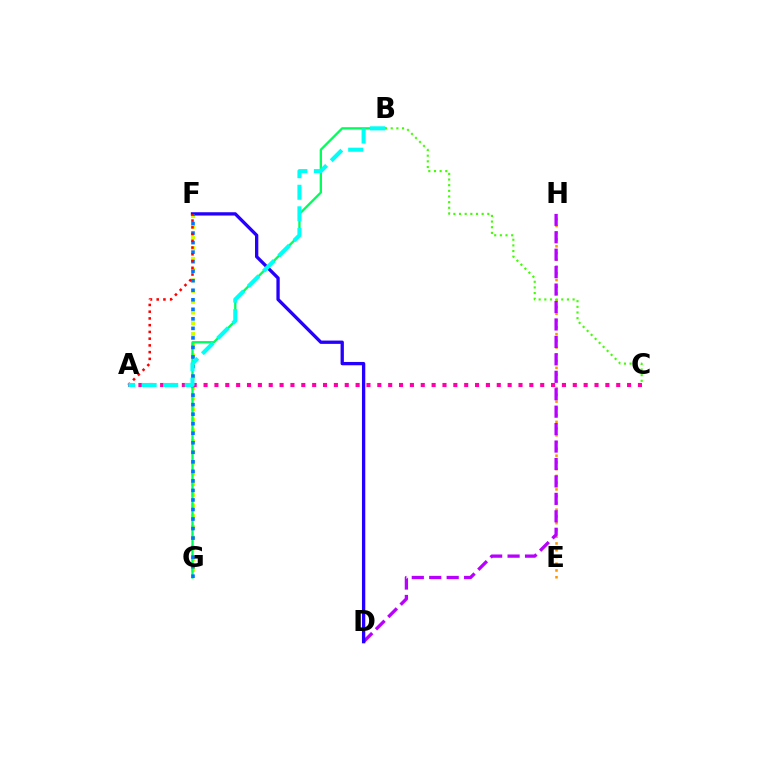{('F', 'G'): [{'color': '#d1ff00', 'line_style': 'dotted', 'thickness': 2.91}, {'color': '#0074ff', 'line_style': 'dotted', 'thickness': 2.59}], ('E', 'H'): [{'color': '#ff9400', 'line_style': 'dotted', 'thickness': 1.84}], ('B', 'G'): [{'color': '#00ff5c', 'line_style': 'solid', 'thickness': 1.66}], ('D', 'H'): [{'color': '#b900ff', 'line_style': 'dashed', 'thickness': 2.37}], ('D', 'F'): [{'color': '#2500ff', 'line_style': 'solid', 'thickness': 2.38}], ('A', 'F'): [{'color': '#ff0000', 'line_style': 'dotted', 'thickness': 1.83}], ('B', 'C'): [{'color': '#3dff00', 'line_style': 'dotted', 'thickness': 1.54}], ('A', 'C'): [{'color': '#ff00ac', 'line_style': 'dotted', 'thickness': 2.95}], ('A', 'B'): [{'color': '#00fff6', 'line_style': 'dashed', 'thickness': 2.93}]}